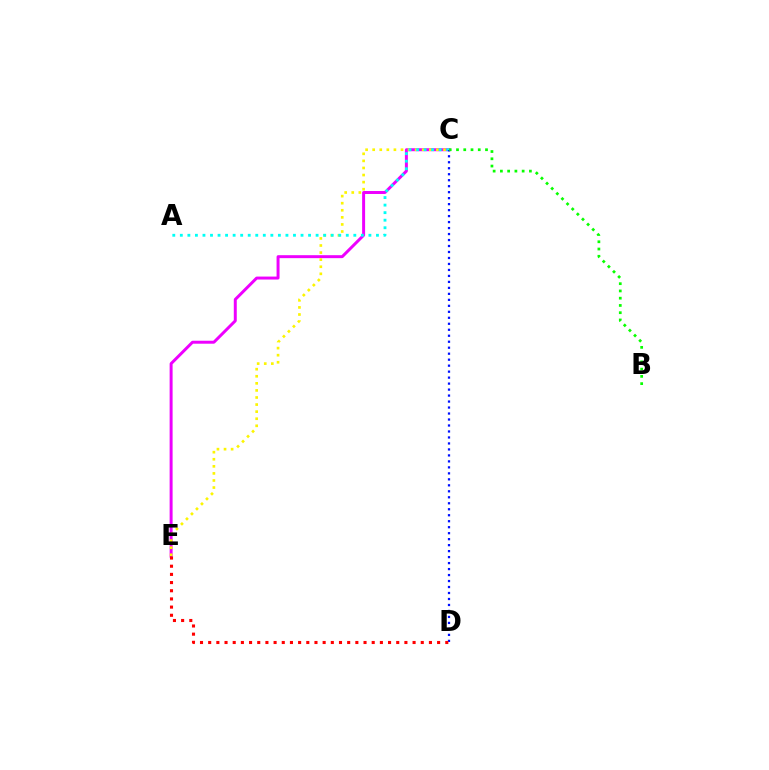{('C', 'E'): [{'color': '#ee00ff', 'line_style': 'solid', 'thickness': 2.14}, {'color': '#fcf500', 'line_style': 'dotted', 'thickness': 1.92}], ('A', 'C'): [{'color': '#00fff6', 'line_style': 'dotted', 'thickness': 2.05}], ('C', 'D'): [{'color': '#0010ff', 'line_style': 'dotted', 'thickness': 1.63}], ('B', 'C'): [{'color': '#08ff00', 'line_style': 'dotted', 'thickness': 1.97}], ('D', 'E'): [{'color': '#ff0000', 'line_style': 'dotted', 'thickness': 2.22}]}